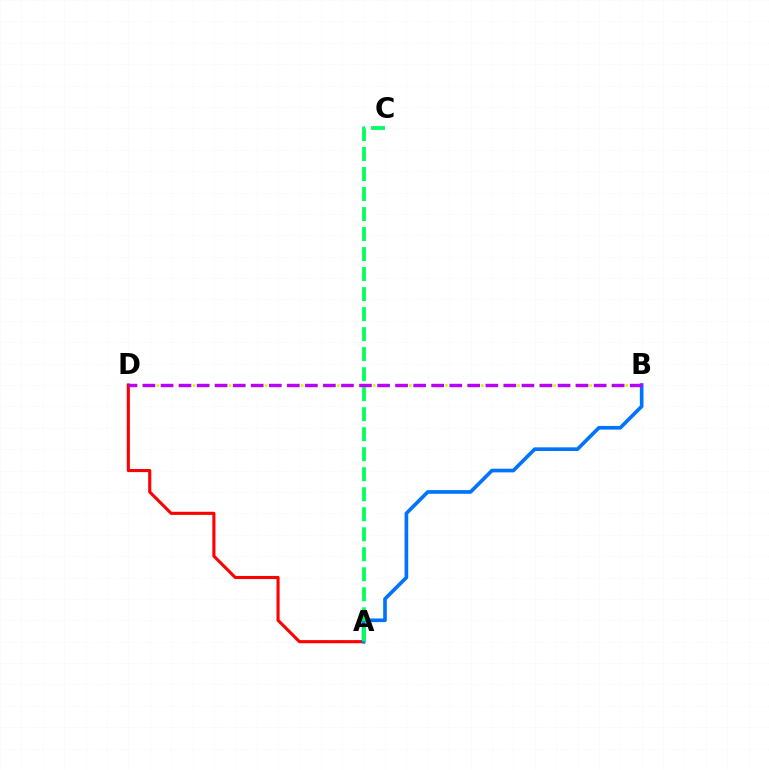{('B', 'D'): [{'color': '#d1ff00', 'line_style': 'dotted', 'thickness': 1.96}, {'color': '#b900ff', 'line_style': 'dashed', 'thickness': 2.45}], ('A', 'D'): [{'color': '#ff0000', 'line_style': 'solid', 'thickness': 2.24}], ('A', 'B'): [{'color': '#0074ff', 'line_style': 'solid', 'thickness': 2.63}], ('A', 'C'): [{'color': '#00ff5c', 'line_style': 'dashed', 'thickness': 2.72}]}